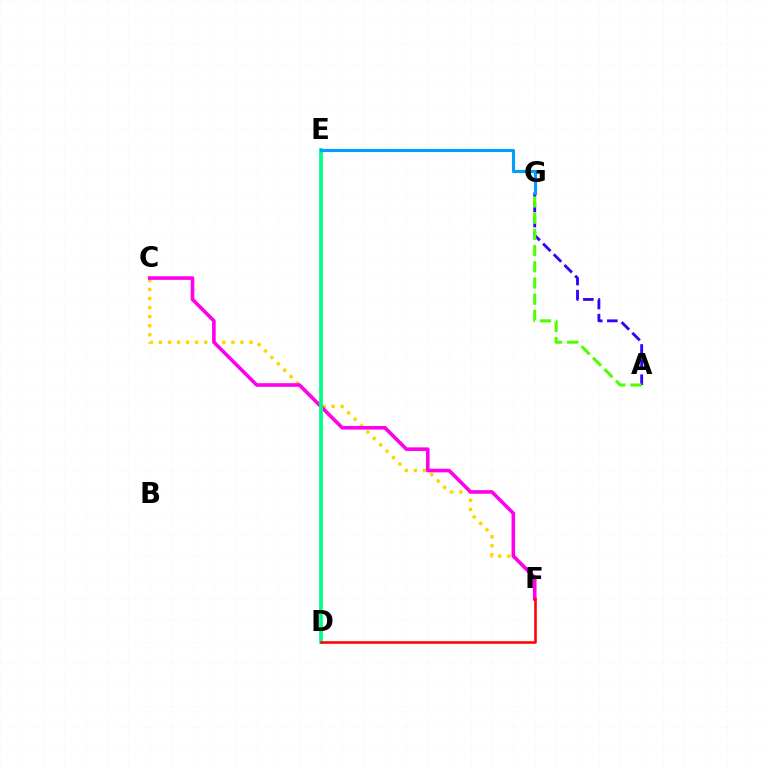{('A', 'G'): [{'color': '#3700ff', 'line_style': 'dashed', 'thickness': 2.06}, {'color': '#4fff00', 'line_style': 'dashed', 'thickness': 2.2}], ('C', 'F'): [{'color': '#ffd500', 'line_style': 'dotted', 'thickness': 2.46}, {'color': '#ff00ed', 'line_style': 'solid', 'thickness': 2.6}], ('D', 'E'): [{'color': '#00ff86', 'line_style': 'solid', 'thickness': 2.68}], ('D', 'F'): [{'color': '#ff0000', 'line_style': 'solid', 'thickness': 1.85}], ('E', 'G'): [{'color': '#009eff', 'line_style': 'solid', 'thickness': 2.24}]}